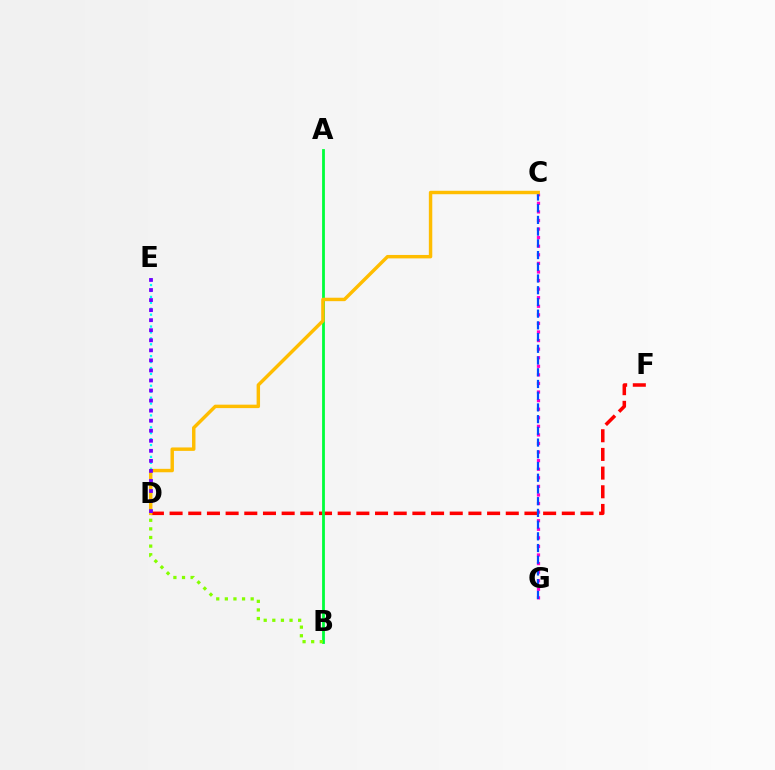{('D', 'F'): [{'color': '#ff0000', 'line_style': 'dashed', 'thickness': 2.54}], ('A', 'B'): [{'color': '#00ff39', 'line_style': 'solid', 'thickness': 2.01}], ('C', 'G'): [{'color': '#ff00cf', 'line_style': 'dotted', 'thickness': 2.33}, {'color': '#004bff', 'line_style': 'dashed', 'thickness': 1.59}], ('D', 'E'): [{'color': '#00fff6', 'line_style': 'dotted', 'thickness': 1.61}, {'color': '#7200ff', 'line_style': 'dotted', 'thickness': 2.73}], ('B', 'D'): [{'color': '#84ff00', 'line_style': 'dotted', 'thickness': 2.34}], ('C', 'D'): [{'color': '#ffbd00', 'line_style': 'solid', 'thickness': 2.48}]}